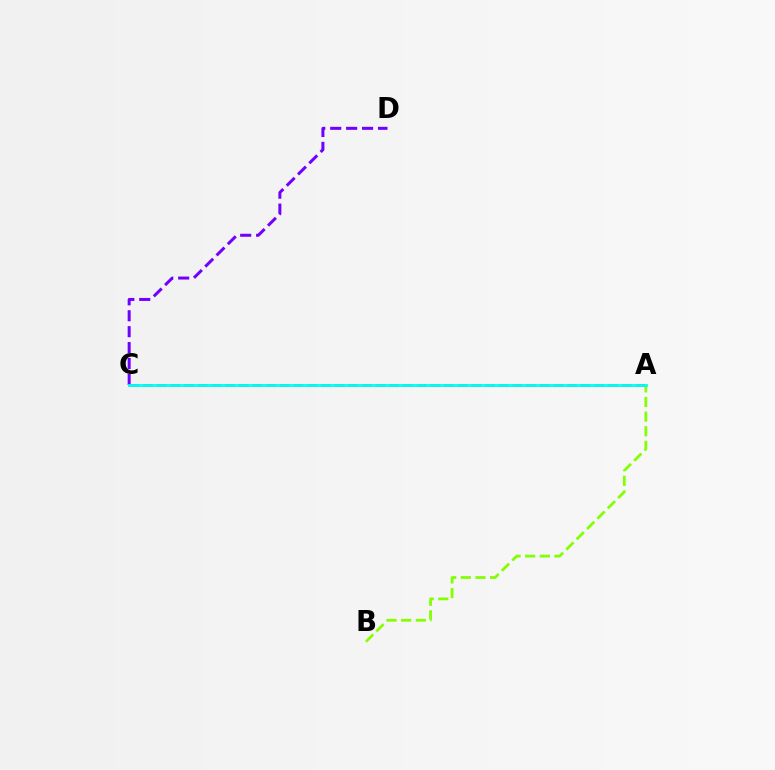{('C', 'D'): [{'color': '#7200ff', 'line_style': 'dashed', 'thickness': 2.16}], ('A', 'B'): [{'color': '#84ff00', 'line_style': 'dashed', 'thickness': 1.99}], ('A', 'C'): [{'color': '#ff0000', 'line_style': 'dashed', 'thickness': 1.86}, {'color': '#00fff6', 'line_style': 'solid', 'thickness': 2.03}]}